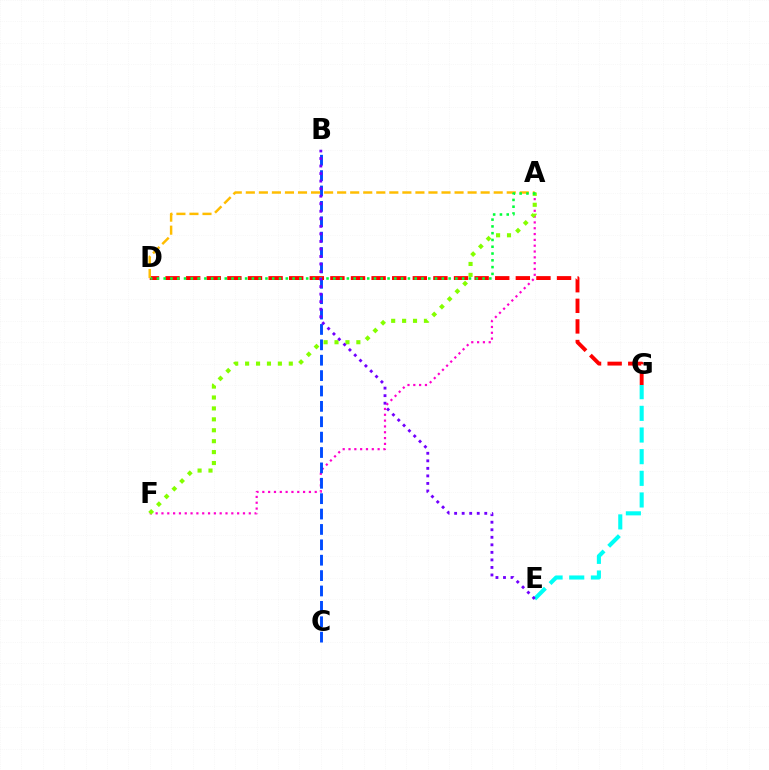{('A', 'F'): [{'color': '#ff00cf', 'line_style': 'dotted', 'thickness': 1.58}, {'color': '#84ff00', 'line_style': 'dotted', 'thickness': 2.97}], ('B', 'C'): [{'color': '#004bff', 'line_style': 'dashed', 'thickness': 2.09}], ('E', 'G'): [{'color': '#00fff6', 'line_style': 'dashed', 'thickness': 2.94}], ('D', 'G'): [{'color': '#ff0000', 'line_style': 'dashed', 'thickness': 2.8}], ('A', 'D'): [{'color': '#ffbd00', 'line_style': 'dashed', 'thickness': 1.77}, {'color': '#00ff39', 'line_style': 'dotted', 'thickness': 1.84}], ('B', 'E'): [{'color': '#7200ff', 'line_style': 'dotted', 'thickness': 2.05}]}